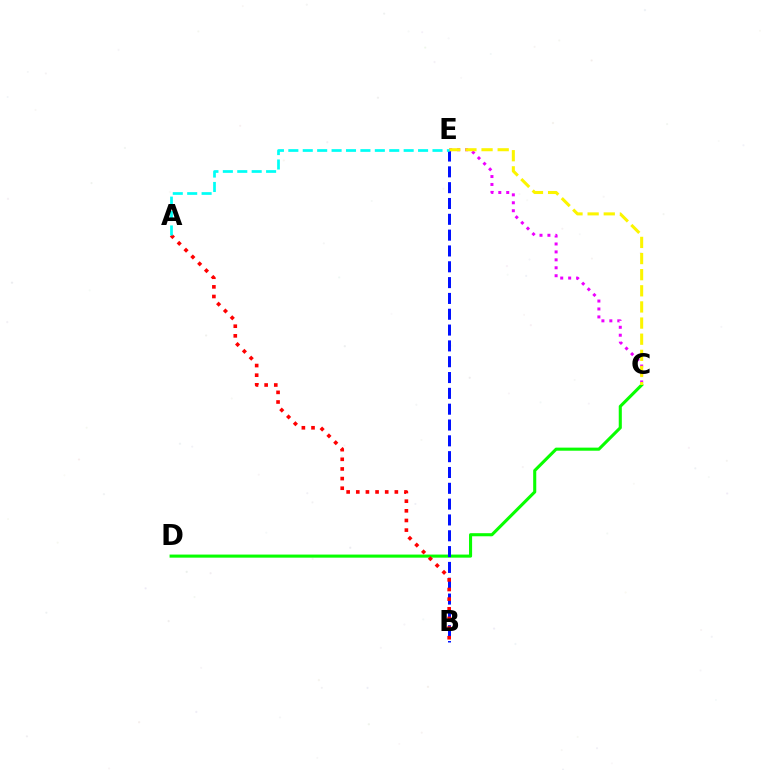{('C', 'D'): [{'color': '#08ff00', 'line_style': 'solid', 'thickness': 2.22}], ('B', 'E'): [{'color': '#0010ff', 'line_style': 'dashed', 'thickness': 2.15}], ('A', 'B'): [{'color': '#ff0000', 'line_style': 'dotted', 'thickness': 2.62}], ('C', 'E'): [{'color': '#ee00ff', 'line_style': 'dotted', 'thickness': 2.16}, {'color': '#fcf500', 'line_style': 'dashed', 'thickness': 2.19}], ('A', 'E'): [{'color': '#00fff6', 'line_style': 'dashed', 'thickness': 1.96}]}